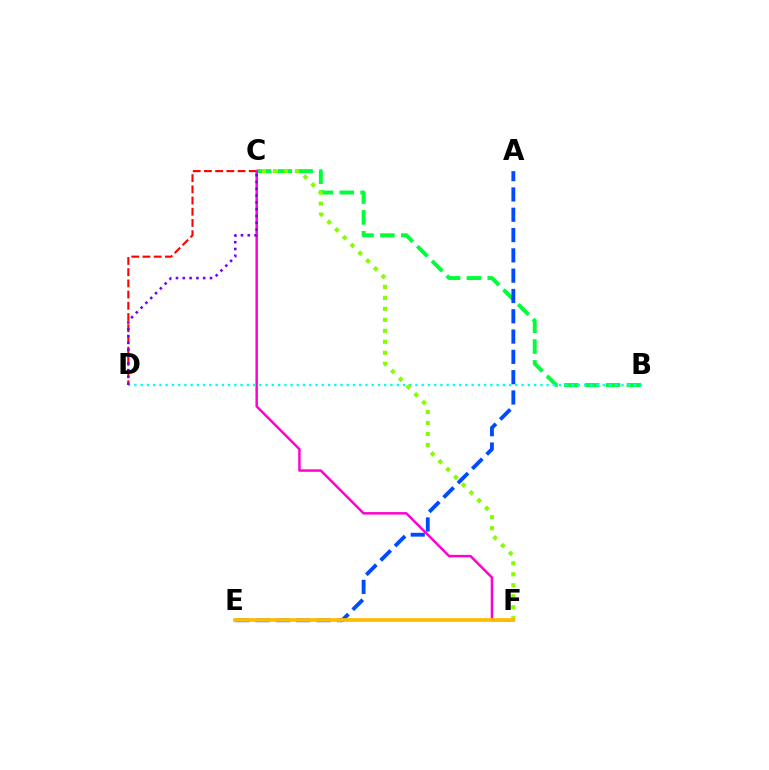{('B', 'C'): [{'color': '#00ff39', 'line_style': 'dashed', 'thickness': 2.83}], ('C', 'D'): [{'color': '#ff0000', 'line_style': 'dashed', 'thickness': 1.52}, {'color': '#7200ff', 'line_style': 'dotted', 'thickness': 1.85}], ('C', 'F'): [{'color': '#ff00cf', 'line_style': 'solid', 'thickness': 1.78}, {'color': '#84ff00', 'line_style': 'dotted', 'thickness': 2.98}], ('B', 'D'): [{'color': '#00fff6', 'line_style': 'dotted', 'thickness': 1.7}], ('A', 'E'): [{'color': '#004bff', 'line_style': 'dashed', 'thickness': 2.76}], ('E', 'F'): [{'color': '#ffbd00', 'line_style': 'solid', 'thickness': 2.68}]}